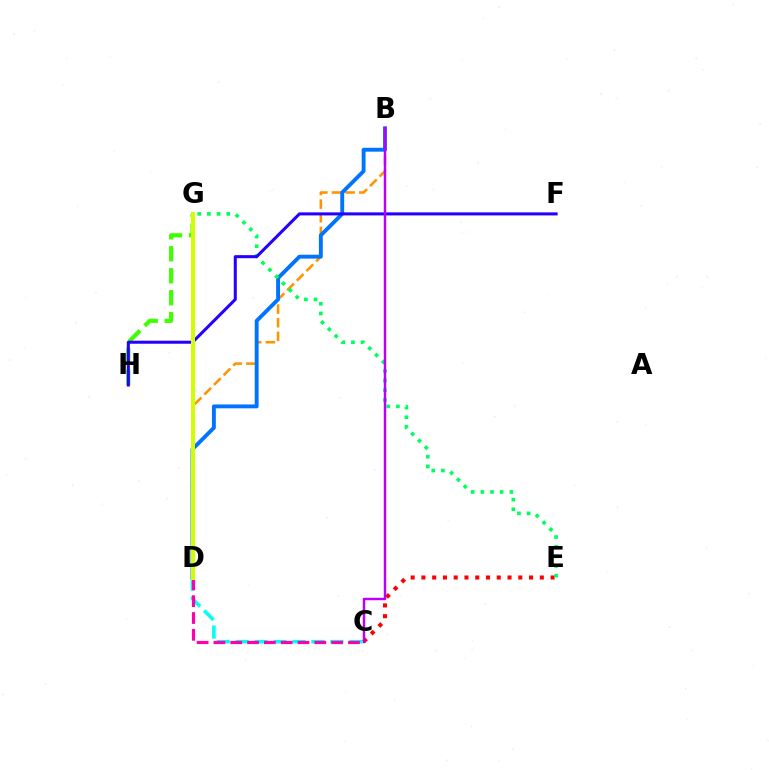{('C', 'D'): [{'color': '#00fff6', 'line_style': 'dashed', 'thickness': 2.57}, {'color': '#ff00ac', 'line_style': 'dashed', 'thickness': 2.28}], ('B', 'D'): [{'color': '#ff9400', 'line_style': 'dashed', 'thickness': 1.85}, {'color': '#0074ff', 'line_style': 'solid', 'thickness': 2.79}], ('C', 'E'): [{'color': '#ff0000', 'line_style': 'dotted', 'thickness': 2.92}], ('G', 'H'): [{'color': '#3dff00', 'line_style': 'dashed', 'thickness': 2.98}], ('E', 'G'): [{'color': '#00ff5c', 'line_style': 'dotted', 'thickness': 2.63}], ('F', 'H'): [{'color': '#2500ff', 'line_style': 'solid', 'thickness': 2.19}], ('B', 'C'): [{'color': '#b900ff', 'line_style': 'solid', 'thickness': 1.77}], ('D', 'G'): [{'color': '#d1ff00', 'line_style': 'solid', 'thickness': 2.88}]}